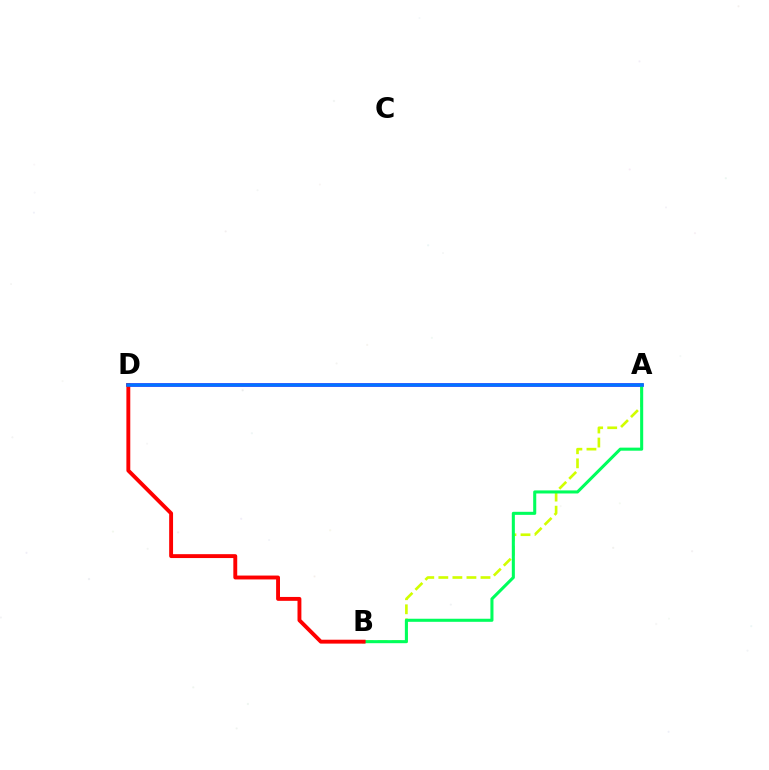{('A', 'B'): [{'color': '#d1ff00', 'line_style': 'dashed', 'thickness': 1.91}, {'color': '#00ff5c', 'line_style': 'solid', 'thickness': 2.2}], ('A', 'D'): [{'color': '#b900ff', 'line_style': 'solid', 'thickness': 2.61}, {'color': '#0074ff', 'line_style': 'solid', 'thickness': 2.56}], ('B', 'D'): [{'color': '#ff0000', 'line_style': 'solid', 'thickness': 2.8}]}